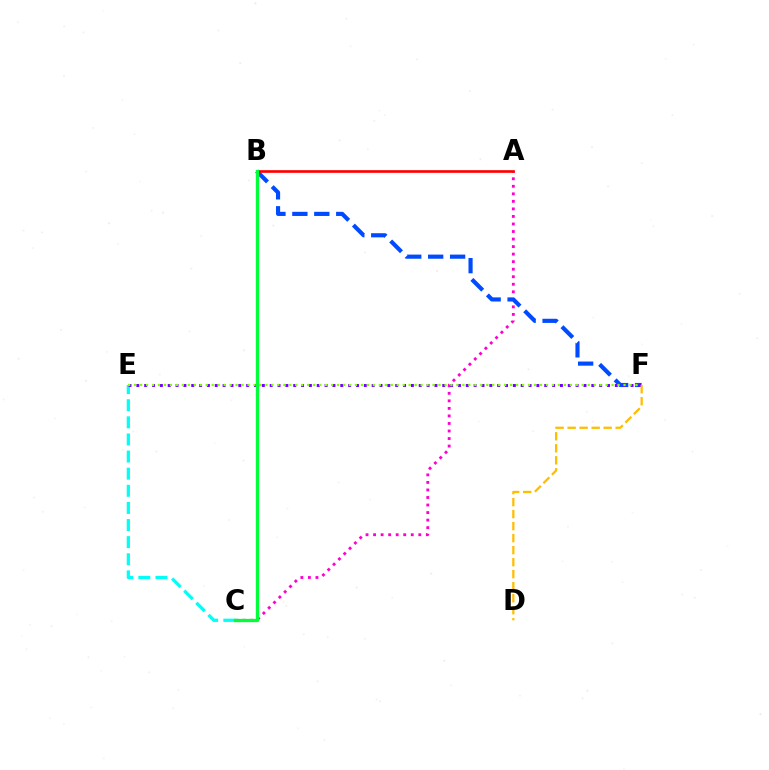{('A', 'C'): [{'color': '#ff00cf', 'line_style': 'dotted', 'thickness': 2.05}], ('B', 'F'): [{'color': '#004bff', 'line_style': 'dashed', 'thickness': 2.98}], ('C', 'E'): [{'color': '#00fff6', 'line_style': 'dashed', 'thickness': 2.33}], ('E', 'F'): [{'color': '#7200ff', 'line_style': 'dotted', 'thickness': 2.13}, {'color': '#84ff00', 'line_style': 'dotted', 'thickness': 1.62}], ('A', 'B'): [{'color': '#ff0000', 'line_style': 'solid', 'thickness': 1.92}], ('B', 'C'): [{'color': '#00ff39', 'line_style': 'solid', 'thickness': 2.39}], ('D', 'F'): [{'color': '#ffbd00', 'line_style': 'dashed', 'thickness': 1.63}]}